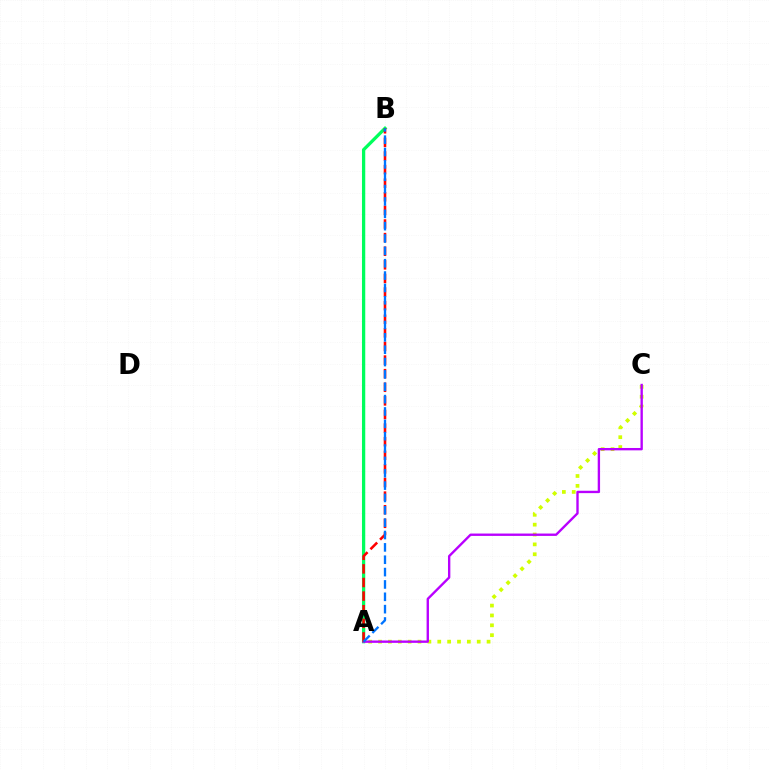{('A', 'C'): [{'color': '#d1ff00', 'line_style': 'dotted', 'thickness': 2.68}, {'color': '#b900ff', 'line_style': 'solid', 'thickness': 1.7}], ('A', 'B'): [{'color': '#00ff5c', 'line_style': 'solid', 'thickness': 2.36}, {'color': '#ff0000', 'line_style': 'dashed', 'thickness': 1.85}, {'color': '#0074ff', 'line_style': 'dashed', 'thickness': 1.68}]}